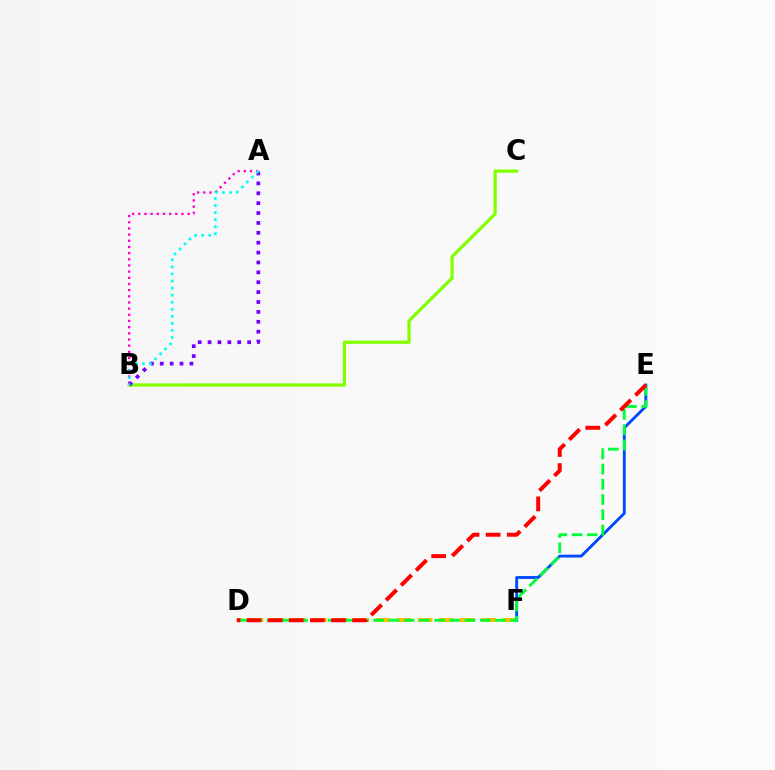{('A', 'B'): [{'color': '#ff00cf', 'line_style': 'dotted', 'thickness': 1.68}, {'color': '#7200ff', 'line_style': 'dotted', 'thickness': 2.69}, {'color': '#00fff6', 'line_style': 'dotted', 'thickness': 1.92}], ('B', 'C'): [{'color': '#84ff00', 'line_style': 'solid', 'thickness': 2.33}], ('D', 'F'): [{'color': '#ffbd00', 'line_style': 'dashed', 'thickness': 2.87}], ('E', 'F'): [{'color': '#004bff', 'line_style': 'solid', 'thickness': 2.08}], ('D', 'E'): [{'color': '#00ff39', 'line_style': 'dashed', 'thickness': 2.07}, {'color': '#ff0000', 'line_style': 'dashed', 'thickness': 2.87}]}